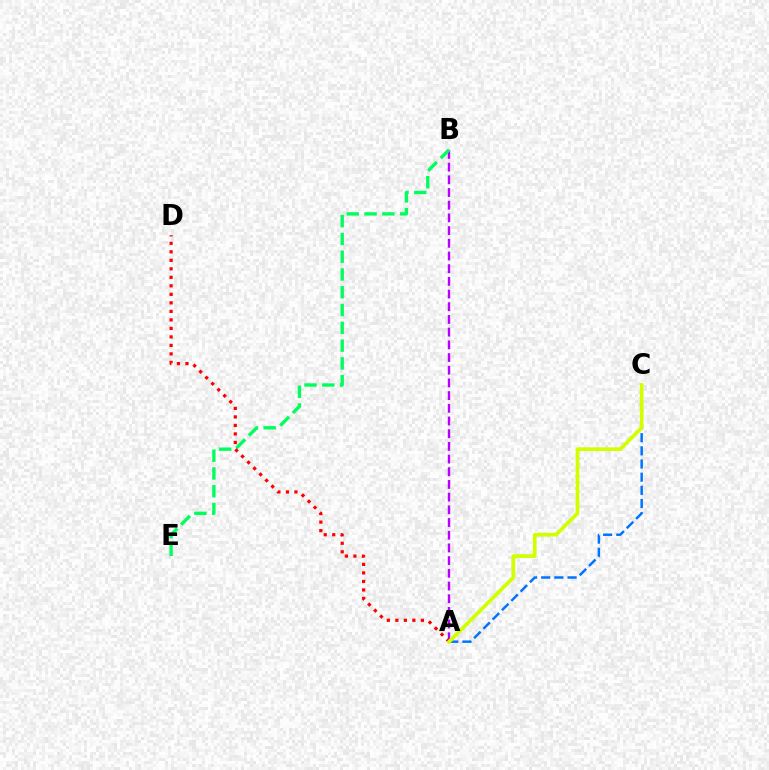{('A', 'B'): [{'color': '#b900ff', 'line_style': 'dashed', 'thickness': 1.72}], ('B', 'E'): [{'color': '#00ff5c', 'line_style': 'dashed', 'thickness': 2.42}], ('A', 'D'): [{'color': '#ff0000', 'line_style': 'dotted', 'thickness': 2.31}], ('A', 'C'): [{'color': '#0074ff', 'line_style': 'dashed', 'thickness': 1.79}, {'color': '#d1ff00', 'line_style': 'solid', 'thickness': 2.66}]}